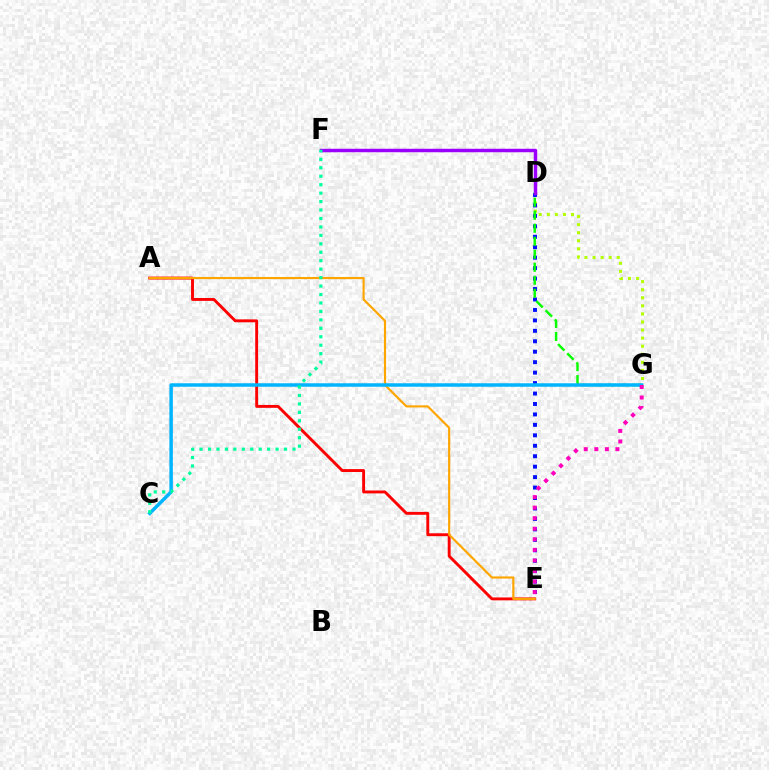{('A', 'E'): [{'color': '#ff0000', 'line_style': 'solid', 'thickness': 2.09}, {'color': '#ffa500', 'line_style': 'solid', 'thickness': 1.55}], ('D', 'G'): [{'color': '#b3ff00', 'line_style': 'dotted', 'thickness': 2.19}, {'color': '#08ff00', 'line_style': 'dashed', 'thickness': 1.77}], ('D', 'E'): [{'color': '#0010ff', 'line_style': 'dotted', 'thickness': 2.84}], ('C', 'G'): [{'color': '#00b5ff', 'line_style': 'solid', 'thickness': 2.51}], ('D', 'F'): [{'color': '#9b00ff', 'line_style': 'solid', 'thickness': 2.5}], ('E', 'G'): [{'color': '#ff00bd', 'line_style': 'dotted', 'thickness': 2.87}], ('C', 'F'): [{'color': '#00ff9d', 'line_style': 'dotted', 'thickness': 2.3}]}